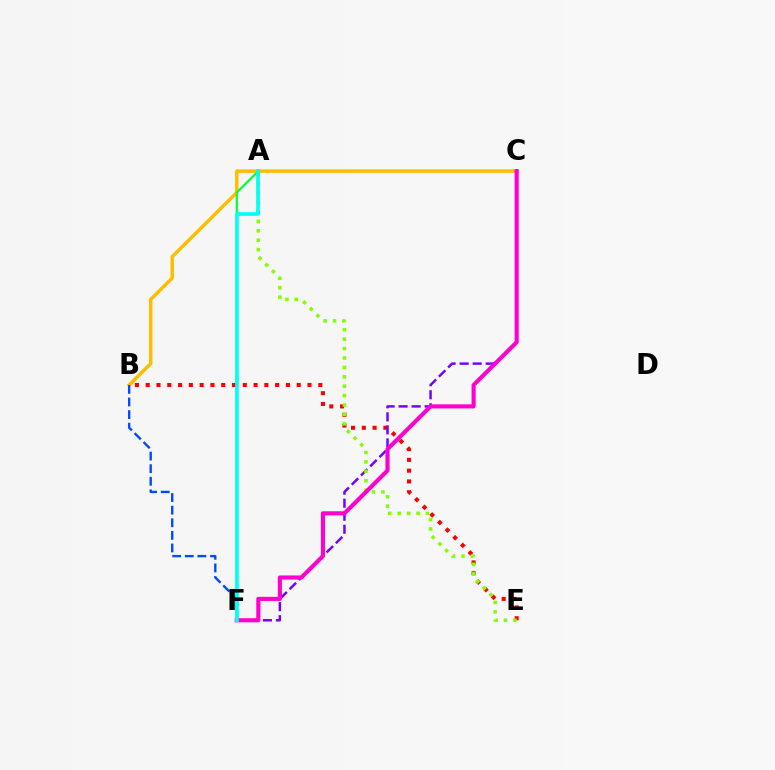{('B', 'C'): [{'color': '#ffbd00', 'line_style': 'solid', 'thickness': 2.5}], ('A', 'F'): [{'color': '#00ff39', 'line_style': 'solid', 'thickness': 1.6}, {'color': '#00fff6', 'line_style': 'solid', 'thickness': 2.64}], ('B', 'F'): [{'color': '#004bff', 'line_style': 'dashed', 'thickness': 1.71}], ('B', 'E'): [{'color': '#ff0000', 'line_style': 'dotted', 'thickness': 2.93}], ('C', 'F'): [{'color': '#7200ff', 'line_style': 'dashed', 'thickness': 1.77}, {'color': '#ff00cf', 'line_style': 'solid', 'thickness': 2.96}], ('A', 'E'): [{'color': '#84ff00', 'line_style': 'dotted', 'thickness': 2.56}]}